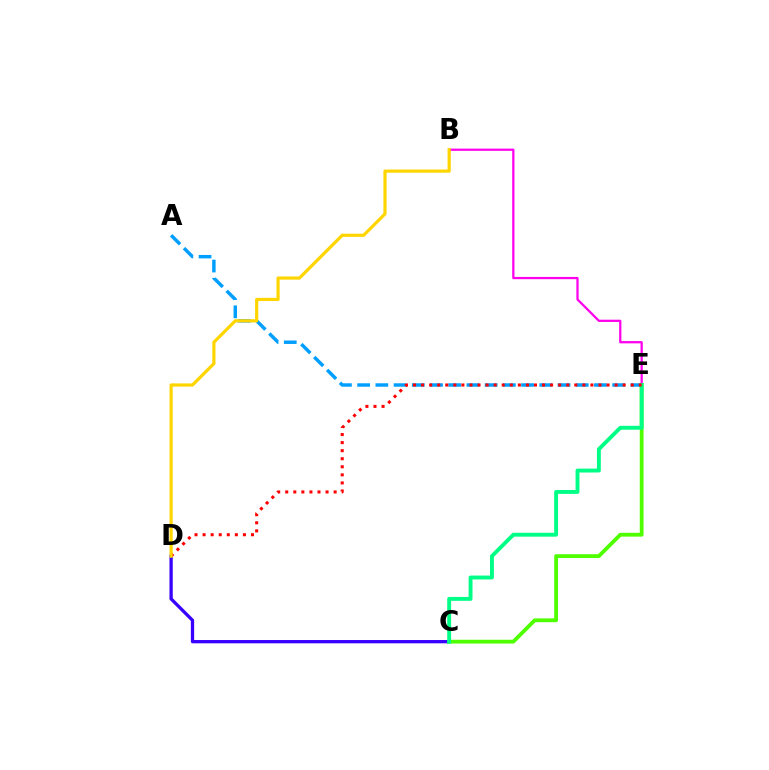{('C', 'D'): [{'color': '#3700ff', 'line_style': 'solid', 'thickness': 2.36}], ('A', 'E'): [{'color': '#009eff', 'line_style': 'dashed', 'thickness': 2.47}], ('C', 'E'): [{'color': '#4fff00', 'line_style': 'solid', 'thickness': 2.74}, {'color': '#00ff86', 'line_style': 'solid', 'thickness': 2.8}], ('B', 'E'): [{'color': '#ff00ed', 'line_style': 'solid', 'thickness': 1.62}], ('D', 'E'): [{'color': '#ff0000', 'line_style': 'dotted', 'thickness': 2.19}], ('B', 'D'): [{'color': '#ffd500', 'line_style': 'solid', 'thickness': 2.3}]}